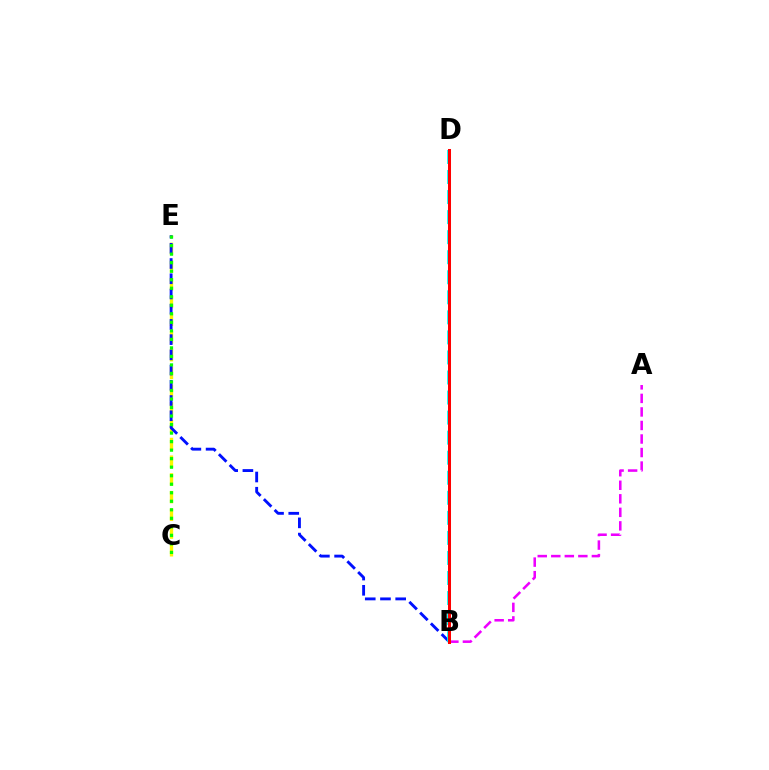{('C', 'E'): [{'color': '#fcf500', 'line_style': 'dashed', 'thickness': 2.41}, {'color': '#08ff00', 'line_style': 'dotted', 'thickness': 2.32}], ('B', 'E'): [{'color': '#0010ff', 'line_style': 'dashed', 'thickness': 2.07}], ('B', 'D'): [{'color': '#00fff6', 'line_style': 'dashed', 'thickness': 2.72}, {'color': '#ff0000', 'line_style': 'solid', 'thickness': 2.17}], ('A', 'B'): [{'color': '#ee00ff', 'line_style': 'dashed', 'thickness': 1.84}]}